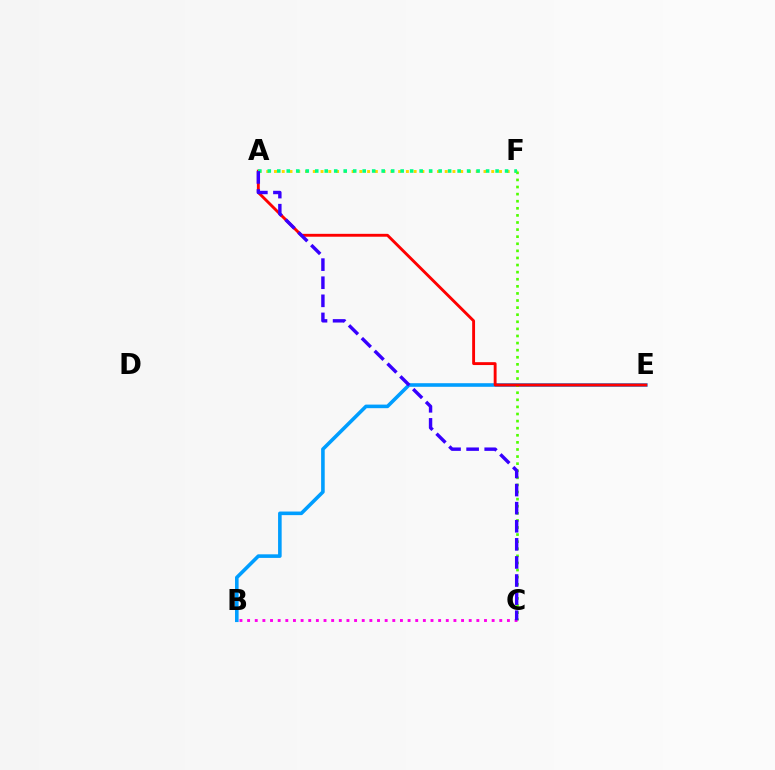{('A', 'F'): [{'color': '#ffd500', 'line_style': 'dotted', 'thickness': 2.11}, {'color': '#00ff86', 'line_style': 'dotted', 'thickness': 2.58}], ('B', 'E'): [{'color': '#009eff', 'line_style': 'solid', 'thickness': 2.58}], ('C', 'F'): [{'color': '#4fff00', 'line_style': 'dotted', 'thickness': 1.93}], ('A', 'E'): [{'color': '#ff0000', 'line_style': 'solid', 'thickness': 2.07}], ('B', 'C'): [{'color': '#ff00ed', 'line_style': 'dotted', 'thickness': 2.08}], ('A', 'C'): [{'color': '#3700ff', 'line_style': 'dashed', 'thickness': 2.46}]}